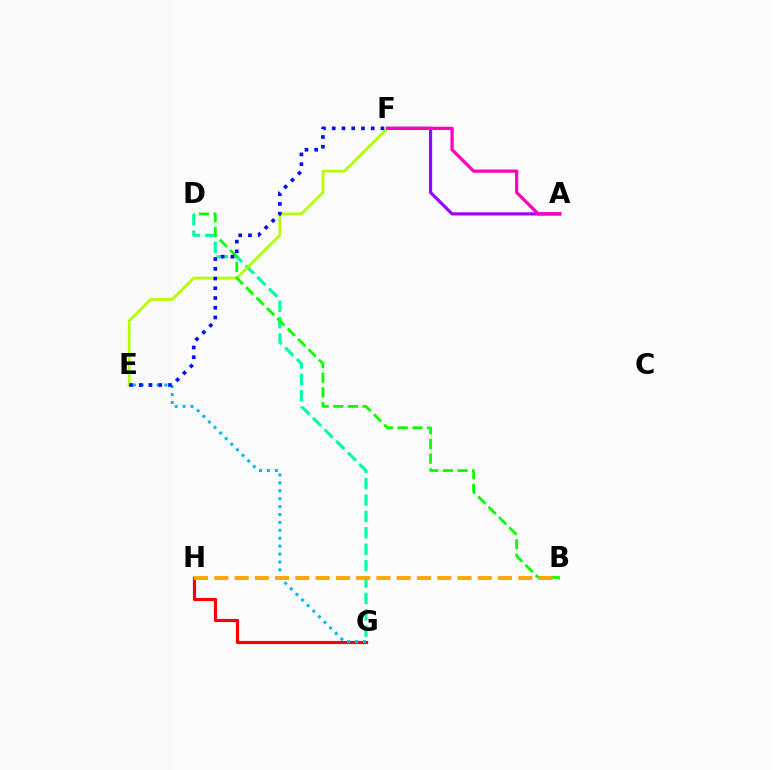{('G', 'H'): [{'color': '#ff0000', 'line_style': 'solid', 'thickness': 2.27}], ('E', 'G'): [{'color': '#00b5ff', 'line_style': 'dotted', 'thickness': 2.15}], ('D', 'G'): [{'color': '#00ff9d', 'line_style': 'dashed', 'thickness': 2.23}], ('A', 'F'): [{'color': '#9b00ff', 'line_style': 'solid', 'thickness': 2.28}, {'color': '#ff00bd', 'line_style': 'solid', 'thickness': 2.31}], ('E', 'F'): [{'color': '#b3ff00', 'line_style': 'solid', 'thickness': 1.99}, {'color': '#0010ff', 'line_style': 'dotted', 'thickness': 2.65}], ('B', 'D'): [{'color': '#08ff00', 'line_style': 'dashed', 'thickness': 1.99}], ('B', 'H'): [{'color': '#ffa500', 'line_style': 'dashed', 'thickness': 2.75}]}